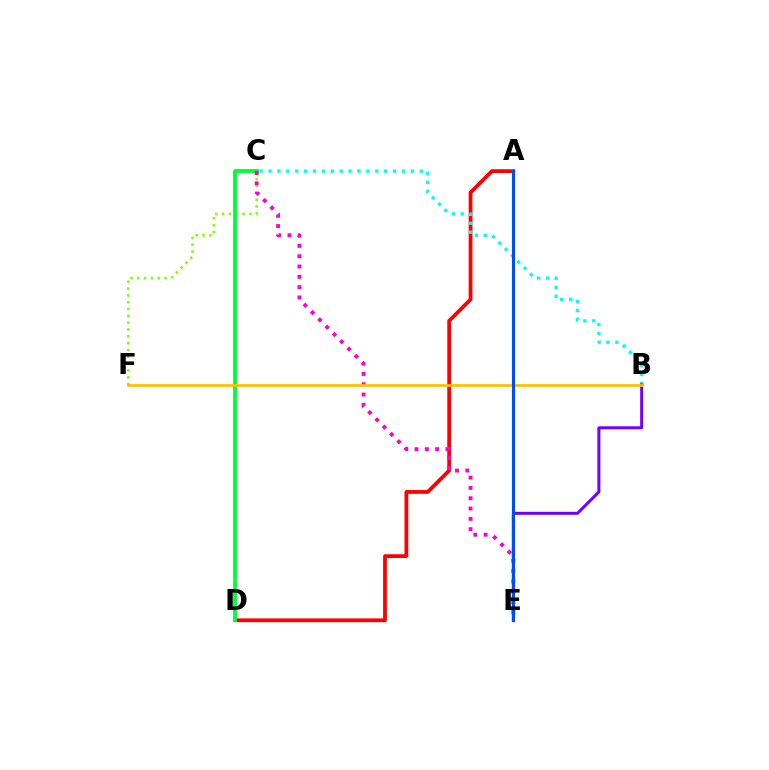{('C', 'F'): [{'color': '#84ff00', 'line_style': 'dotted', 'thickness': 1.85}], ('A', 'D'): [{'color': '#ff0000', 'line_style': 'solid', 'thickness': 2.72}], ('B', 'C'): [{'color': '#00fff6', 'line_style': 'dotted', 'thickness': 2.42}], ('C', 'D'): [{'color': '#00ff39', 'line_style': 'solid', 'thickness': 2.79}], ('C', 'E'): [{'color': '#ff00cf', 'line_style': 'dotted', 'thickness': 2.8}], ('B', 'E'): [{'color': '#7200ff', 'line_style': 'solid', 'thickness': 2.16}], ('B', 'F'): [{'color': '#ffbd00', 'line_style': 'solid', 'thickness': 1.93}], ('A', 'E'): [{'color': '#004bff', 'line_style': 'solid', 'thickness': 2.23}]}